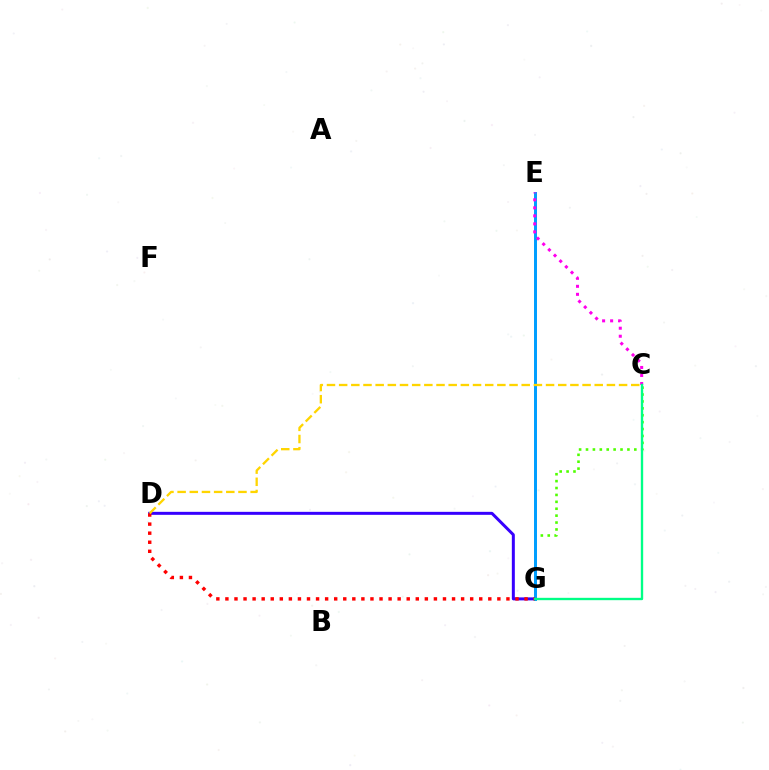{('D', 'G'): [{'color': '#3700ff', 'line_style': 'solid', 'thickness': 2.16}, {'color': '#ff0000', 'line_style': 'dotted', 'thickness': 2.46}], ('C', 'G'): [{'color': '#4fff00', 'line_style': 'dotted', 'thickness': 1.88}, {'color': '#00ff86', 'line_style': 'solid', 'thickness': 1.7}], ('E', 'G'): [{'color': '#009eff', 'line_style': 'solid', 'thickness': 2.14}], ('C', 'E'): [{'color': '#ff00ed', 'line_style': 'dotted', 'thickness': 2.18}], ('C', 'D'): [{'color': '#ffd500', 'line_style': 'dashed', 'thickness': 1.65}]}